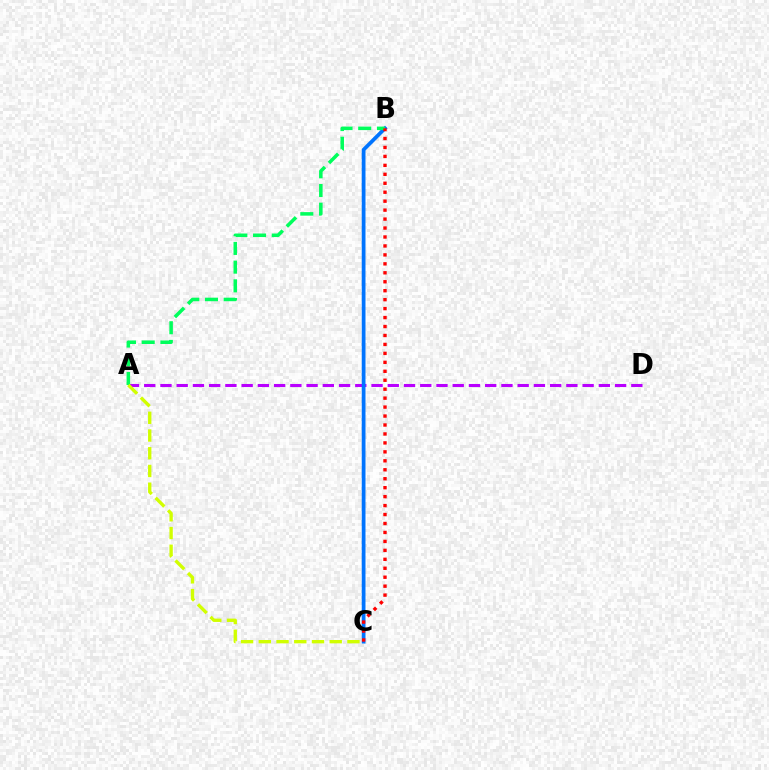{('A', 'D'): [{'color': '#b900ff', 'line_style': 'dashed', 'thickness': 2.21}], ('B', 'C'): [{'color': '#0074ff', 'line_style': 'solid', 'thickness': 2.7}, {'color': '#ff0000', 'line_style': 'dotted', 'thickness': 2.43}], ('A', 'B'): [{'color': '#00ff5c', 'line_style': 'dashed', 'thickness': 2.54}], ('A', 'C'): [{'color': '#d1ff00', 'line_style': 'dashed', 'thickness': 2.41}]}